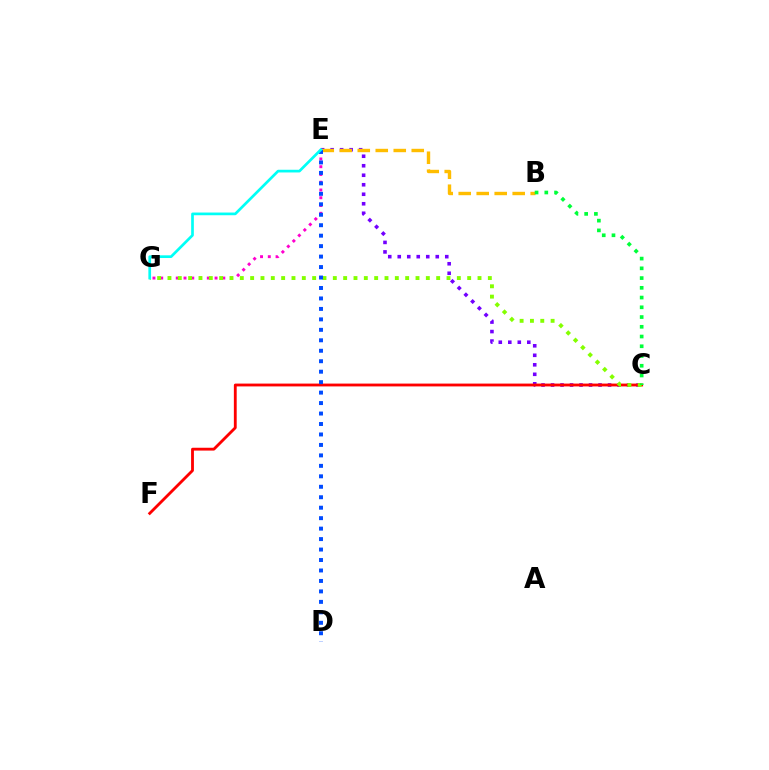{('C', 'E'): [{'color': '#7200ff', 'line_style': 'dotted', 'thickness': 2.58}], ('E', 'G'): [{'color': '#ff00cf', 'line_style': 'dotted', 'thickness': 2.11}, {'color': '#00fff6', 'line_style': 'solid', 'thickness': 1.94}], ('B', 'E'): [{'color': '#ffbd00', 'line_style': 'dashed', 'thickness': 2.44}], ('C', 'F'): [{'color': '#ff0000', 'line_style': 'solid', 'thickness': 2.04}], ('C', 'G'): [{'color': '#84ff00', 'line_style': 'dotted', 'thickness': 2.81}], ('D', 'E'): [{'color': '#004bff', 'line_style': 'dotted', 'thickness': 2.84}], ('B', 'C'): [{'color': '#00ff39', 'line_style': 'dotted', 'thickness': 2.65}]}